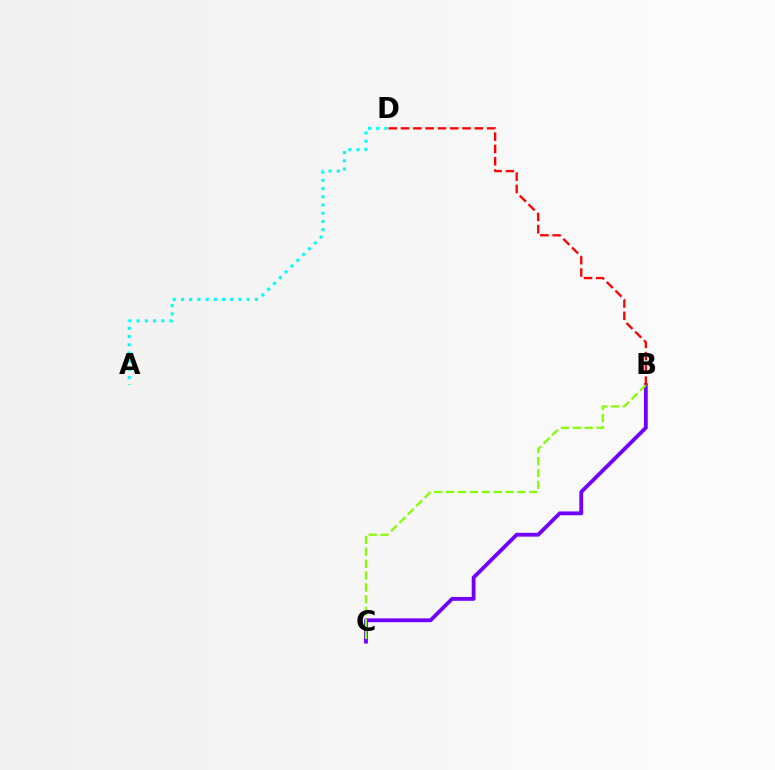{('A', 'D'): [{'color': '#00fff6', 'line_style': 'dotted', 'thickness': 2.23}], ('B', 'C'): [{'color': '#7200ff', 'line_style': 'solid', 'thickness': 2.76}, {'color': '#84ff00', 'line_style': 'dashed', 'thickness': 1.61}], ('B', 'D'): [{'color': '#ff0000', 'line_style': 'dashed', 'thickness': 1.67}]}